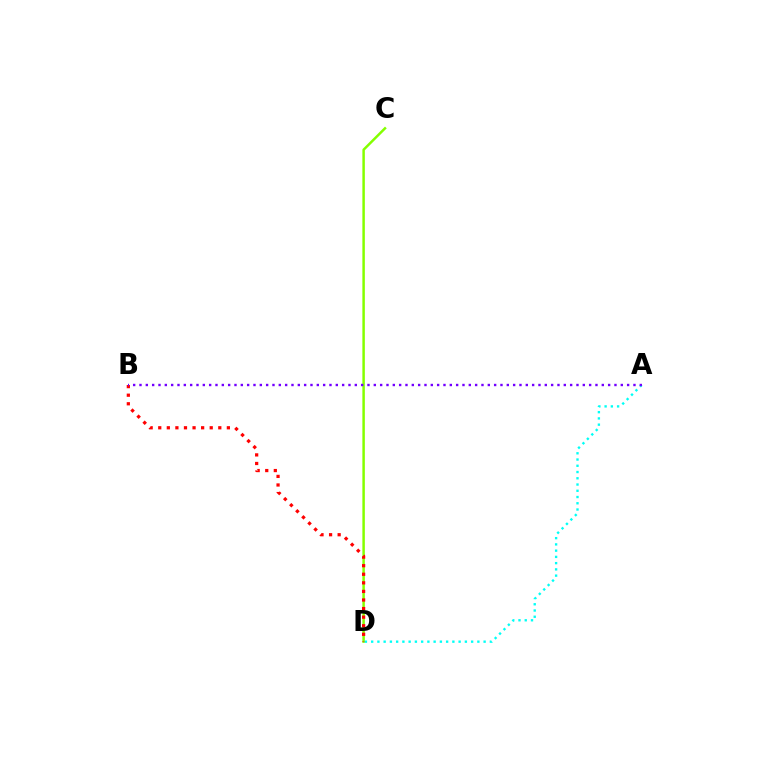{('C', 'D'): [{'color': '#84ff00', 'line_style': 'solid', 'thickness': 1.79}], ('B', 'D'): [{'color': '#ff0000', 'line_style': 'dotted', 'thickness': 2.33}], ('A', 'D'): [{'color': '#00fff6', 'line_style': 'dotted', 'thickness': 1.7}], ('A', 'B'): [{'color': '#7200ff', 'line_style': 'dotted', 'thickness': 1.72}]}